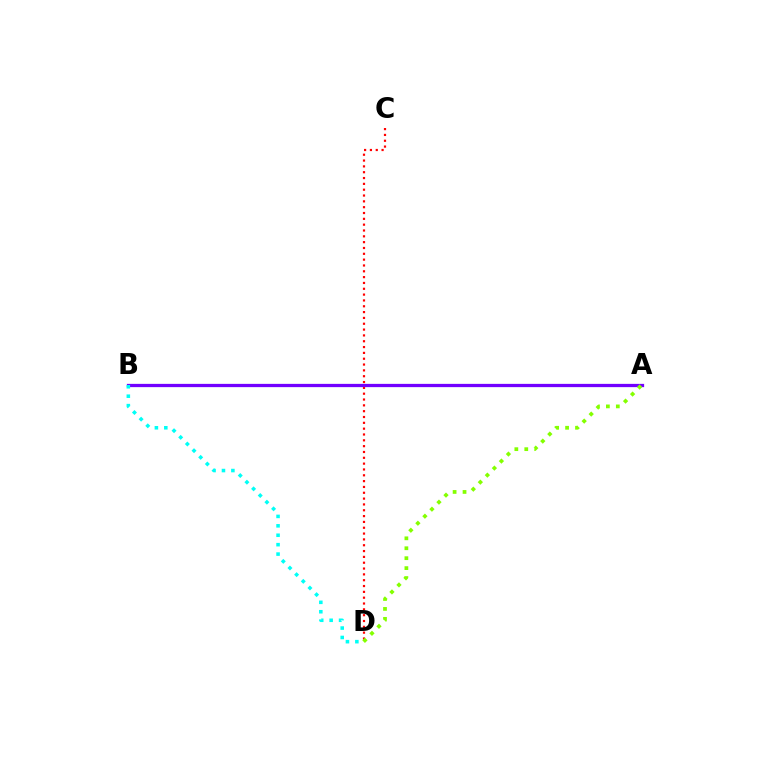{('C', 'D'): [{'color': '#ff0000', 'line_style': 'dotted', 'thickness': 1.58}], ('A', 'B'): [{'color': '#7200ff', 'line_style': 'solid', 'thickness': 2.35}], ('B', 'D'): [{'color': '#00fff6', 'line_style': 'dotted', 'thickness': 2.56}], ('A', 'D'): [{'color': '#84ff00', 'line_style': 'dotted', 'thickness': 2.7}]}